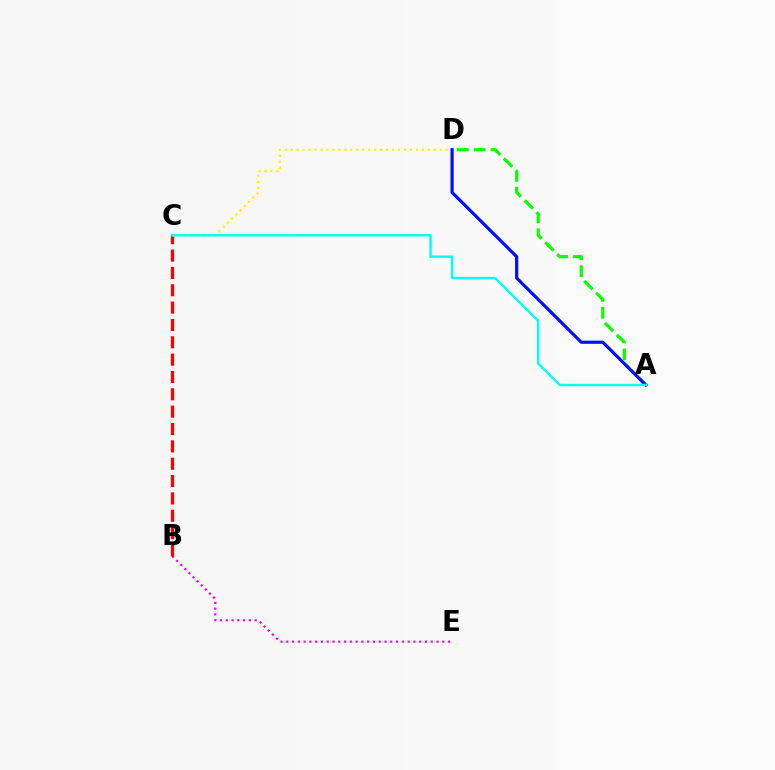{('B', 'E'): [{'color': '#ee00ff', 'line_style': 'dotted', 'thickness': 1.57}], ('B', 'C'): [{'color': '#ff0000', 'line_style': 'dashed', 'thickness': 2.36}], ('A', 'D'): [{'color': '#08ff00', 'line_style': 'dashed', 'thickness': 2.29}, {'color': '#0010ff', 'line_style': 'solid', 'thickness': 2.3}], ('C', 'D'): [{'color': '#fcf500', 'line_style': 'dotted', 'thickness': 1.62}], ('A', 'C'): [{'color': '#00fff6', 'line_style': 'solid', 'thickness': 1.74}]}